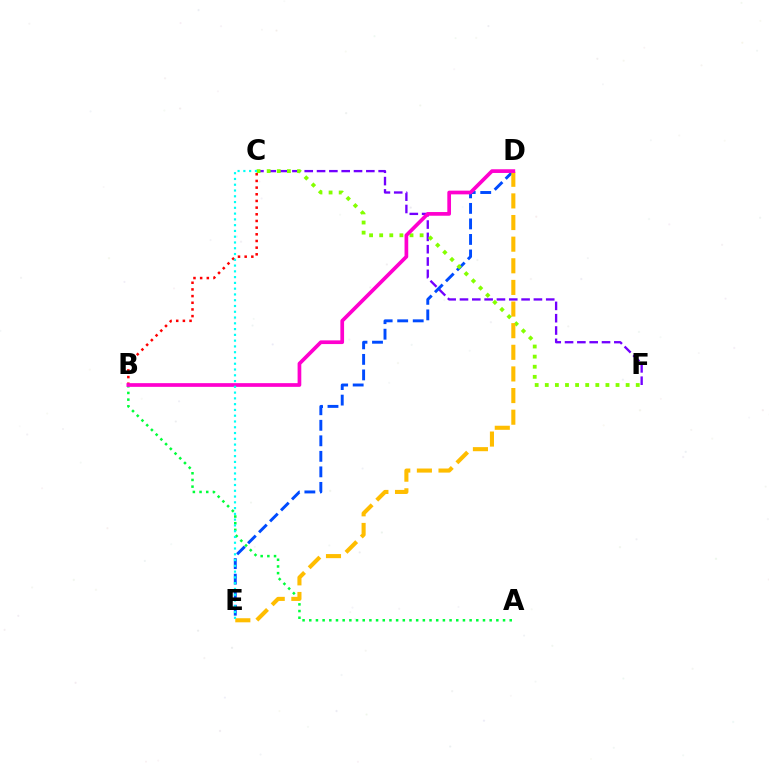{('B', 'C'): [{'color': '#ff0000', 'line_style': 'dotted', 'thickness': 1.81}], ('C', 'F'): [{'color': '#7200ff', 'line_style': 'dashed', 'thickness': 1.67}, {'color': '#84ff00', 'line_style': 'dotted', 'thickness': 2.75}], ('D', 'E'): [{'color': '#004bff', 'line_style': 'dashed', 'thickness': 2.11}, {'color': '#ffbd00', 'line_style': 'dashed', 'thickness': 2.94}], ('A', 'B'): [{'color': '#00ff39', 'line_style': 'dotted', 'thickness': 1.82}], ('B', 'D'): [{'color': '#ff00cf', 'line_style': 'solid', 'thickness': 2.66}], ('C', 'E'): [{'color': '#00fff6', 'line_style': 'dotted', 'thickness': 1.57}]}